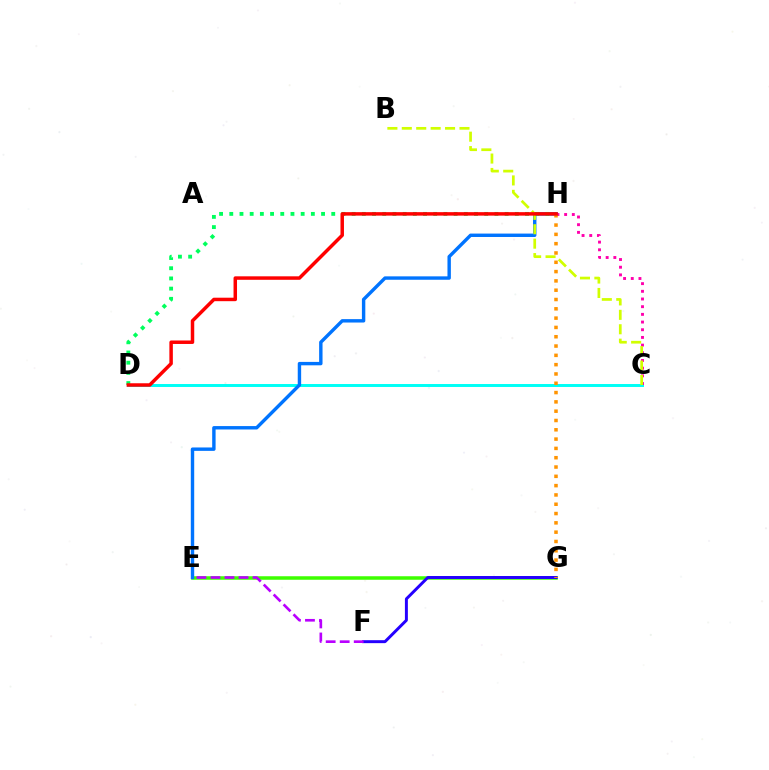{('C', 'D'): [{'color': '#00fff6', 'line_style': 'solid', 'thickness': 2.13}], ('C', 'H'): [{'color': '#ff00ac', 'line_style': 'dotted', 'thickness': 2.09}], ('E', 'G'): [{'color': '#3dff00', 'line_style': 'solid', 'thickness': 2.53}], ('F', 'G'): [{'color': '#2500ff', 'line_style': 'solid', 'thickness': 2.13}], ('E', 'H'): [{'color': '#0074ff', 'line_style': 'solid', 'thickness': 2.45}], ('G', 'H'): [{'color': '#ff9400', 'line_style': 'dotted', 'thickness': 2.53}], ('B', 'C'): [{'color': '#d1ff00', 'line_style': 'dashed', 'thickness': 1.96}], ('D', 'H'): [{'color': '#00ff5c', 'line_style': 'dotted', 'thickness': 2.77}, {'color': '#ff0000', 'line_style': 'solid', 'thickness': 2.51}], ('E', 'F'): [{'color': '#b900ff', 'line_style': 'dashed', 'thickness': 1.91}]}